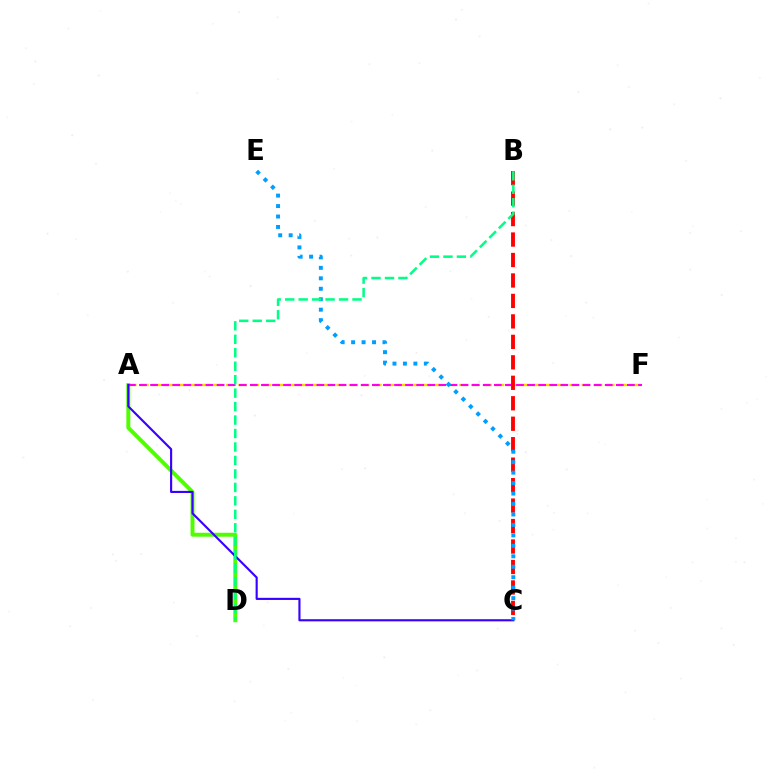{('A', 'D'): [{'color': '#4fff00', 'line_style': 'solid', 'thickness': 2.83}], ('A', 'F'): [{'color': '#ffd500', 'line_style': 'dashed', 'thickness': 1.67}, {'color': '#ff00ed', 'line_style': 'dashed', 'thickness': 1.51}], ('A', 'C'): [{'color': '#3700ff', 'line_style': 'solid', 'thickness': 1.53}], ('B', 'C'): [{'color': '#ff0000', 'line_style': 'dashed', 'thickness': 2.78}], ('C', 'E'): [{'color': '#009eff', 'line_style': 'dotted', 'thickness': 2.84}], ('B', 'D'): [{'color': '#00ff86', 'line_style': 'dashed', 'thickness': 1.83}]}